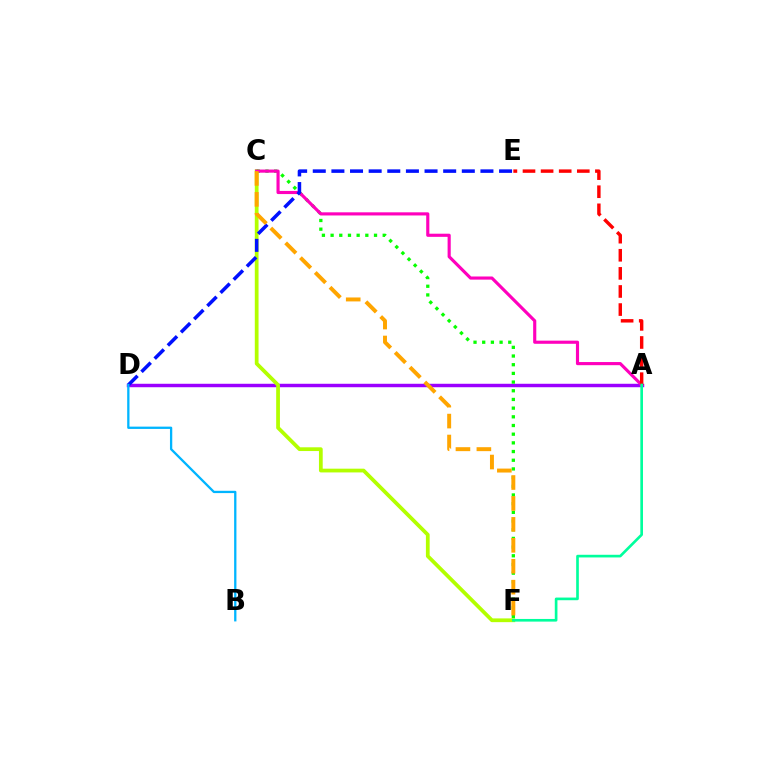{('A', 'D'): [{'color': '#9b00ff', 'line_style': 'solid', 'thickness': 2.49}], ('C', 'F'): [{'color': '#b3ff00', 'line_style': 'solid', 'thickness': 2.7}, {'color': '#08ff00', 'line_style': 'dotted', 'thickness': 2.36}, {'color': '#ffa500', 'line_style': 'dashed', 'thickness': 2.84}], ('A', 'C'): [{'color': '#ff00bd', 'line_style': 'solid', 'thickness': 2.26}], ('D', 'E'): [{'color': '#0010ff', 'line_style': 'dashed', 'thickness': 2.53}], ('A', 'E'): [{'color': '#ff0000', 'line_style': 'dashed', 'thickness': 2.46}], ('B', 'D'): [{'color': '#00b5ff', 'line_style': 'solid', 'thickness': 1.65}], ('A', 'F'): [{'color': '#00ff9d', 'line_style': 'solid', 'thickness': 1.91}]}